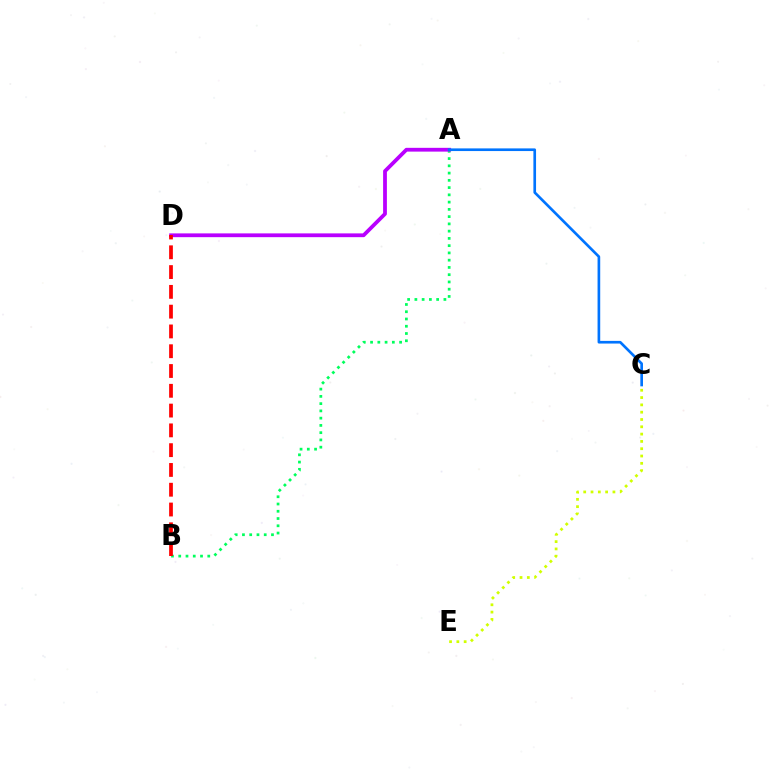{('C', 'E'): [{'color': '#d1ff00', 'line_style': 'dotted', 'thickness': 1.98}], ('A', 'B'): [{'color': '#00ff5c', 'line_style': 'dotted', 'thickness': 1.97}], ('A', 'D'): [{'color': '#b900ff', 'line_style': 'solid', 'thickness': 2.72}], ('B', 'D'): [{'color': '#ff0000', 'line_style': 'dashed', 'thickness': 2.69}], ('A', 'C'): [{'color': '#0074ff', 'line_style': 'solid', 'thickness': 1.92}]}